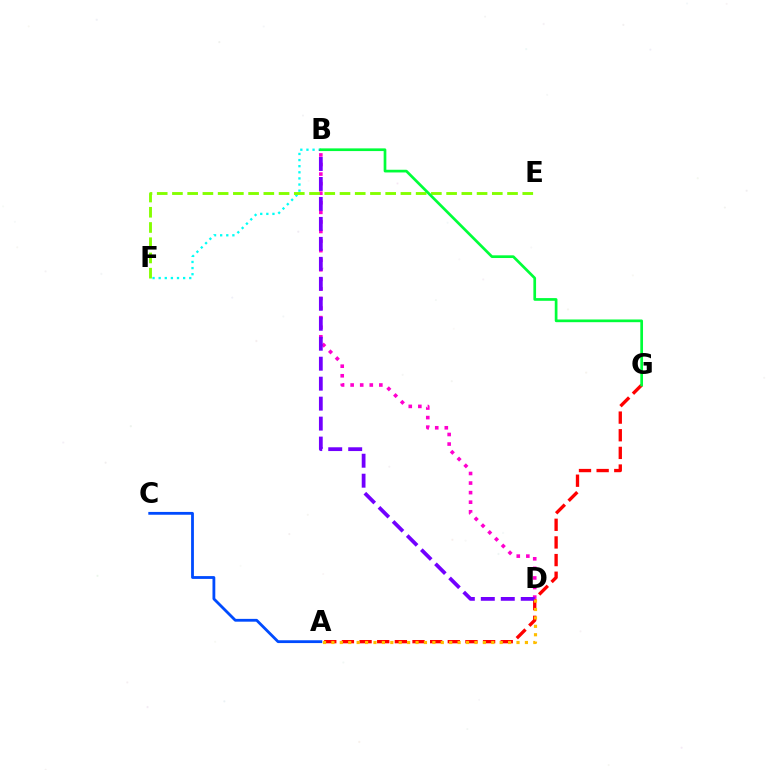{('A', 'C'): [{'color': '#004bff', 'line_style': 'solid', 'thickness': 2.02}], ('A', 'G'): [{'color': '#ff0000', 'line_style': 'dashed', 'thickness': 2.4}], ('B', 'F'): [{'color': '#00fff6', 'line_style': 'dotted', 'thickness': 1.66}], ('B', 'D'): [{'color': '#ff00cf', 'line_style': 'dotted', 'thickness': 2.6}, {'color': '#7200ff', 'line_style': 'dashed', 'thickness': 2.71}], ('E', 'F'): [{'color': '#84ff00', 'line_style': 'dashed', 'thickness': 2.07}], ('B', 'G'): [{'color': '#00ff39', 'line_style': 'solid', 'thickness': 1.94}], ('A', 'D'): [{'color': '#ffbd00', 'line_style': 'dotted', 'thickness': 2.29}]}